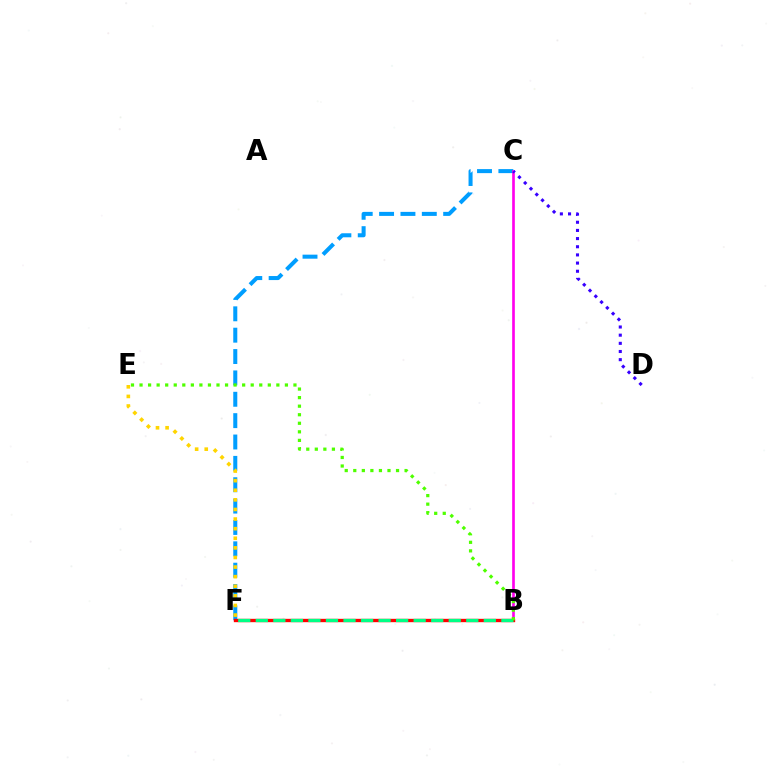{('C', 'F'): [{'color': '#009eff', 'line_style': 'dashed', 'thickness': 2.9}], ('B', 'C'): [{'color': '#ff00ed', 'line_style': 'solid', 'thickness': 1.92}], ('B', 'F'): [{'color': '#ff0000', 'line_style': 'solid', 'thickness': 2.41}, {'color': '#00ff86', 'line_style': 'dashed', 'thickness': 2.38}], ('B', 'E'): [{'color': '#4fff00', 'line_style': 'dotted', 'thickness': 2.32}], ('E', 'F'): [{'color': '#ffd500', 'line_style': 'dotted', 'thickness': 2.61}], ('C', 'D'): [{'color': '#3700ff', 'line_style': 'dotted', 'thickness': 2.22}]}